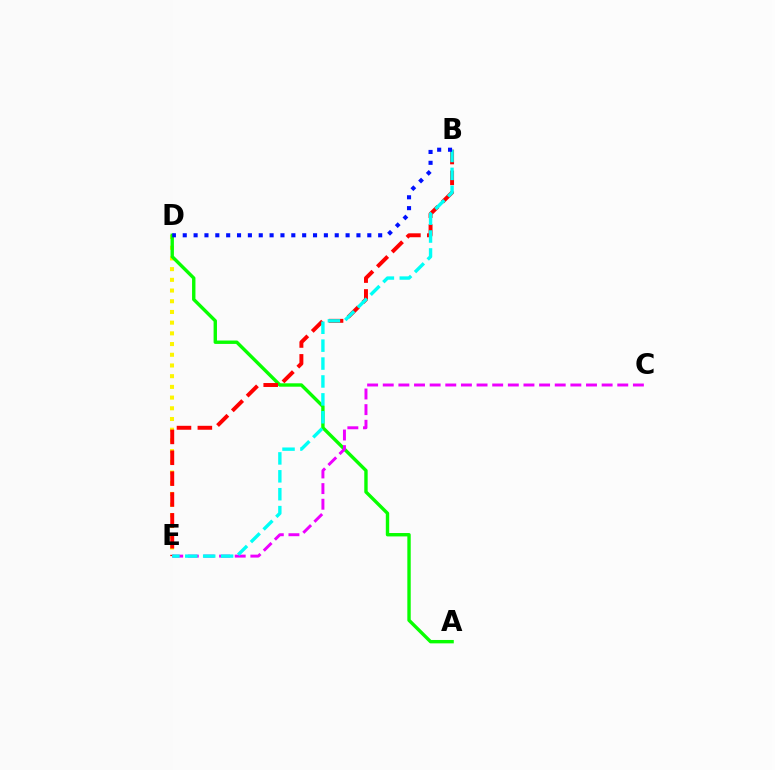{('D', 'E'): [{'color': '#fcf500', 'line_style': 'dotted', 'thickness': 2.91}], ('A', 'D'): [{'color': '#08ff00', 'line_style': 'solid', 'thickness': 2.44}], ('B', 'E'): [{'color': '#ff0000', 'line_style': 'dashed', 'thickness': 2.84}, {'color': '#00fff6', 'line_style': 'dashed', 'thickness': 2.43}], ('C', 'E'): [{'color': '#ee00ff', 'line_style': 'dashed', 'thickness': 2.12}], ('B', 'D'): [{'color': '#0010ff', 'line_style': 'dotted', 'thickness': 2.95}]}